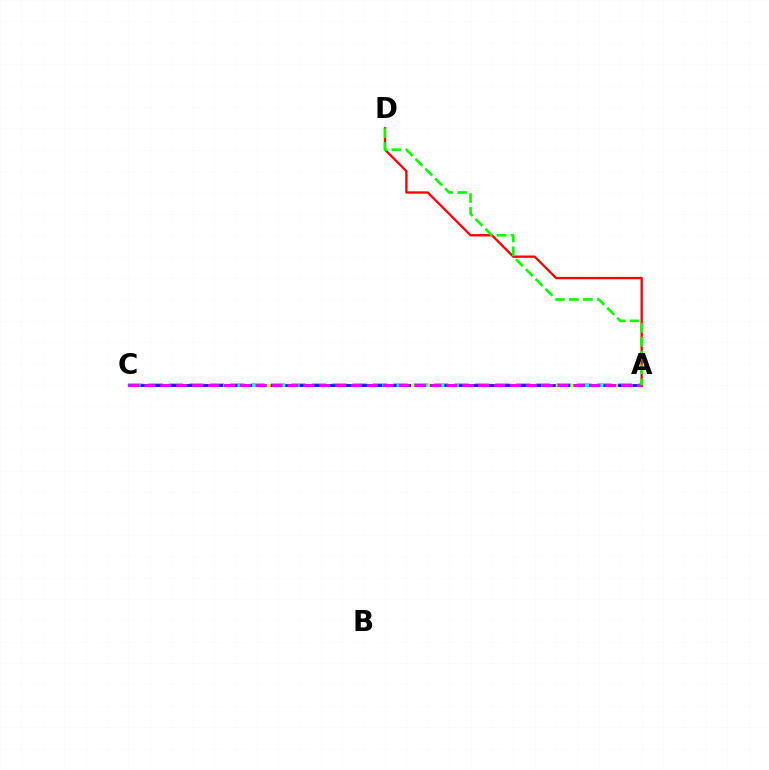{('A', 'C'): [{'color': '#fcf500', 'line_style': 'solid', 'thickness': 2.31}, {'color': '#00fff6', 'line_style': 'dashed', 'thickness': 2.77}, {'color': '#0010ff', 'line_style': 'dashed', 'thickness': 1.97}, {'color': '#ee00ff', 'line_style': 'dashed', 'thickness': 2.16}], ('A', 'D'): [{'color': '#ff0000', 'line_style': 'solid', 'thickness': 1.68}, {'color': '#08ff00', 'line_style': 'dashed', 'thickness': 1.89}]}